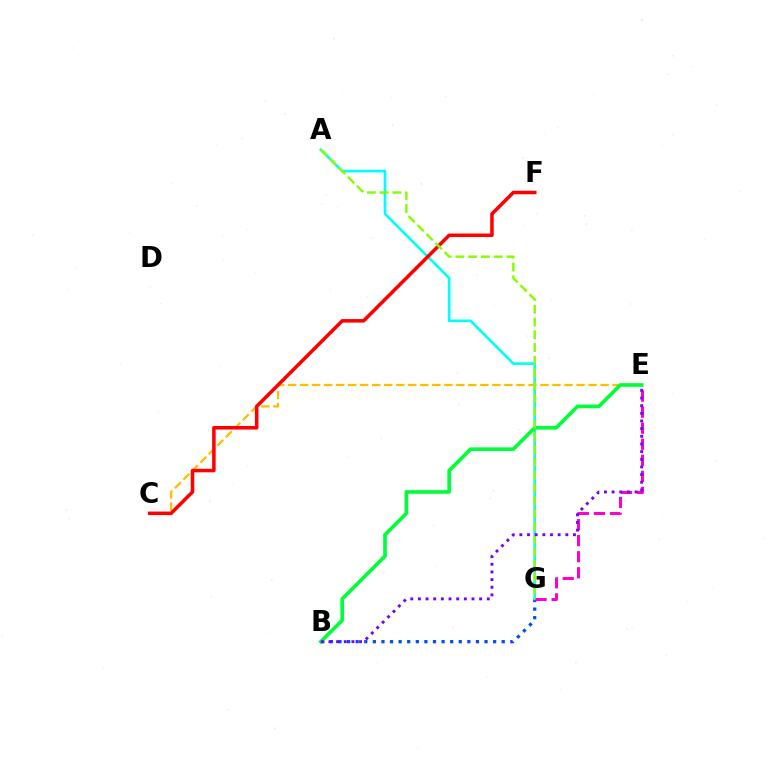{('B', 'G'): [{'color': '#004bff', 'line_style': 'dotted', 'thickness': 2.33}], ('C', 'E'): [{'color': '#ffbd00', 'line_style': 'dashed', 'thickness': 1.63}], ('A', 'G'): [{'color': '#00fff6', 'line_style': 'solid', 'thickness': 1.9}, {'color': '#84ff00', 'line_style': 'dashed', 'thickness': 1.73}], ('E', 'G'): [{'color': '#ff00cf', 'line_style': 'dashed', 'thickness': 2.18}], ('C', 'F'): [{'color': '#ff0000', 'line_style': 'solid', 'thickness': 2.55}], ('B', 'E'): [{'color': '#00ff39', 'line_style': 'solid', 'thickness': 2.63}, {'color': '#7200ff', 'line_style': 'dotted', 'thickness': 2.08}]}